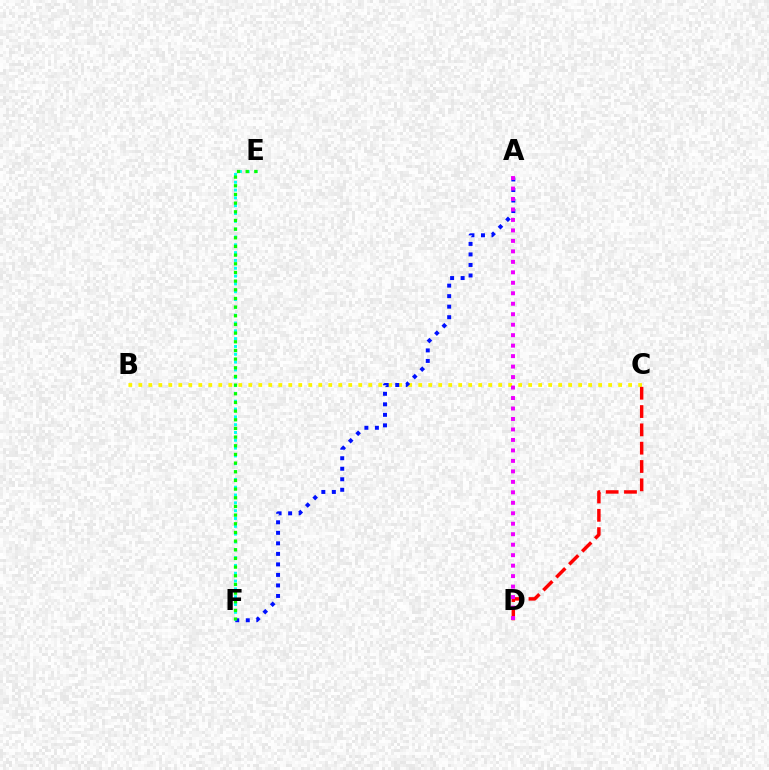{('B', 'C'): [{'color': '#fcf500', 'line_style': 'dotted', 'thickness': 2.72}], ('A', 'F'): [{'color': '#0010ff', 'line_style': 'dotted', 'thickness': 2.86}], ('C', 'D'): [{'color': '#ff0000', 'line_style': 'dashed', 'thickness': 2.49}], ('E', 'F'): [{'color': '#00fff6', 'line_style': 'dotted', 'thickness': 2.12}, {'color': '#08ff00', 'line_style': 'dotted', 'thickness': 2.35}], ('A', 'D'): [{'color': '#ee00ff', 'line_style': 'dotted', 'thickness': 2.85}]}